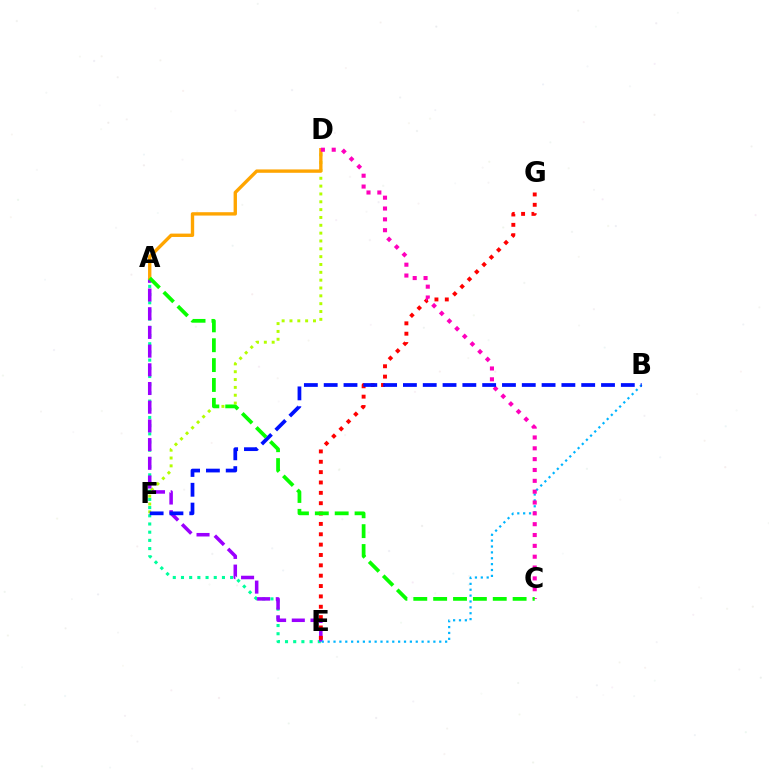{('A', 'E'): [{'color': '#00ff9d', 'line_style': 'dotted', 'thickness': 2.23}, {'color': '#9b00ff', 'line_style': 'dashed', 'thickness': 2.54}], ('D', 'F'): [{'color': '#b3ff00', 'line_style': 'dotted', 'thickness': 2.13}], ('E', 'G'): [{'color': '#ff0000', 'line_style': 'dotted', 'thickness': 2.81}], ('B', 'E'): [{'color': '#00b5ff', 'line_style': 'dotted', 'thickness': 1.6}], ('A', 'D'): [{'color': '#ffa500', 'line_style': 'solid', 'thickness': 2.42}], ('C', 'D'): [{'color': '#ff00bd', 'line_style': 'dotted', 'thickness': 2.94}], ('B', 'F'): [{'color': '#0010ff', 'line_style': 'dashed', 'thickness': 2.69}], ('A', 'C'): [{'color': '#08ff00', 'line_style': 'dashed', 'thickness': 2.7}]}